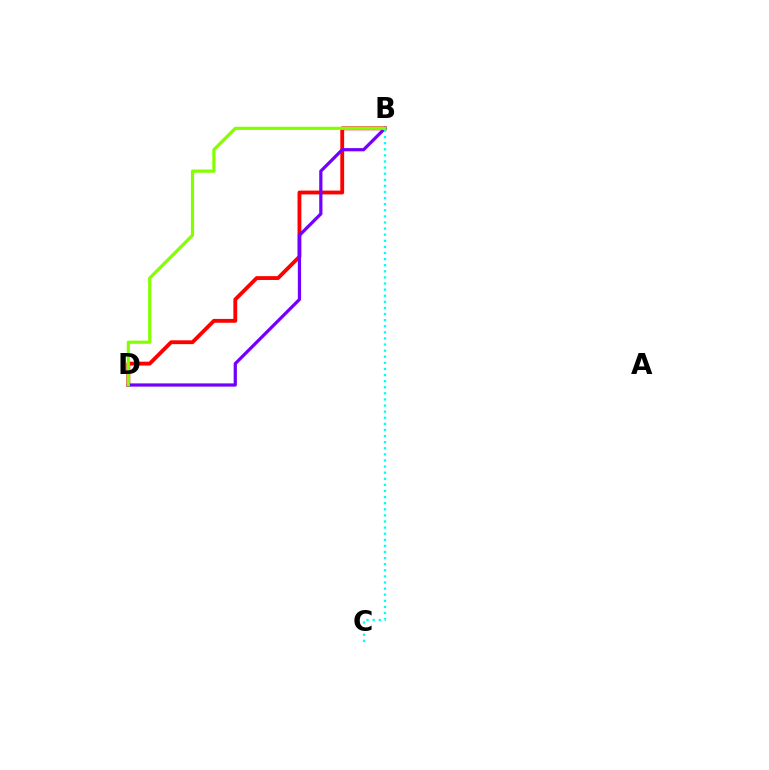{('B', 'D'): [{'color': '#ff0000', 'line_style': 'solid', 'thickness': 2.76}, {'color': '#7200ff', 'line_style': 'solid', 'thickness': 2.32}, {'color': '#84ff00', 'line_style': 'solid', 'thickness': 2.29}], ('B', 'C'): [{'color': '#00fff6', 'line_style': 'dotted', 'thickness': 1.66}]}